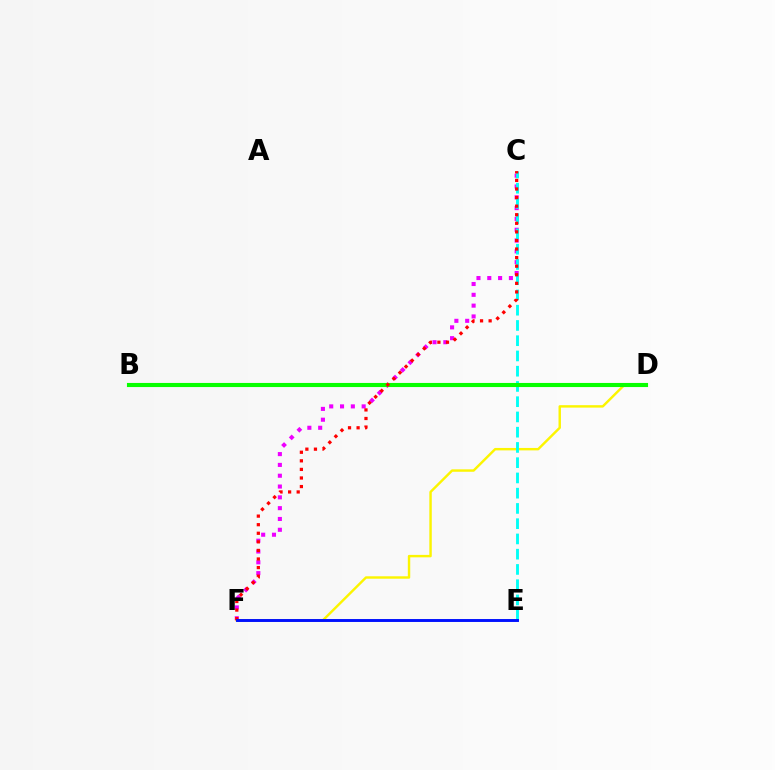{('C', 'F'): [{'color': '#ee00ff', 'line_style': 'dotted', 'thickness': 2.94}, {'color': '#ff0000', 'line_style': 'dotted', 'thickness': 2.33}], ('D', 'F'): [{'color': '#fcf500', 'line_style': 'solid', 'thickness': 1.75}], ('C', 'E'): [{'color': '#00fff6', 'line_style': 'dashed', 'thickness': 2.07}], ('B', 'D'): [{'color': '#08ff00', 'line_style': 'solid', 'thickness': 2.96}], ('E', 'F'): [{'color': '#0010ff', 'line_style': 'solid', 'thickness': 2.1}]}